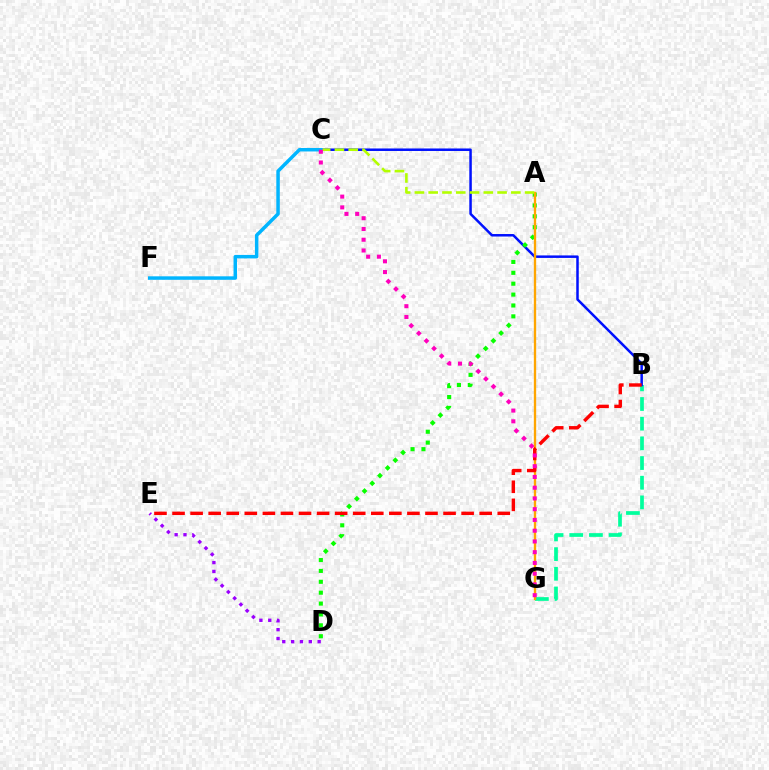{('B', 'G'): [{'color': '#00ff9d', 'line_style': 'dashed', 'thickness': 2.67}], ('B', 'C'): [{'color': '#0010ff', 'line_style': 'solid', 'thickness': 1.8}], ('A', 'D'): [{'color': '#08ff00', 'line_style': 'dotted', 'thickness': 2.96}], ('A', 'G'): [{'color': '#ffa500', 'line_style': 'solid', 'thickness': 1.68}], ('A', 'C'): [{'color': '#b3ff00', 'line_style': 'dashed', 'thickness': 1.87}], ('C', 'F'): [{'color': '#00b5ff', 'line_style': 'solid', 'thickness': 2.51}], ('D', 'E'): [{'color': '#9b00ff', 'line_style': 'dotted', 'thickness': 2.4}], ('B', 'E'): [{'color': '#ff0000', 'line_style': 'dashed', 'thickness': 2.45}], ('C', 'G'): [{'color': '#ff00bd', 'line_style': 'dotted', 'thickness': 2.92}]}